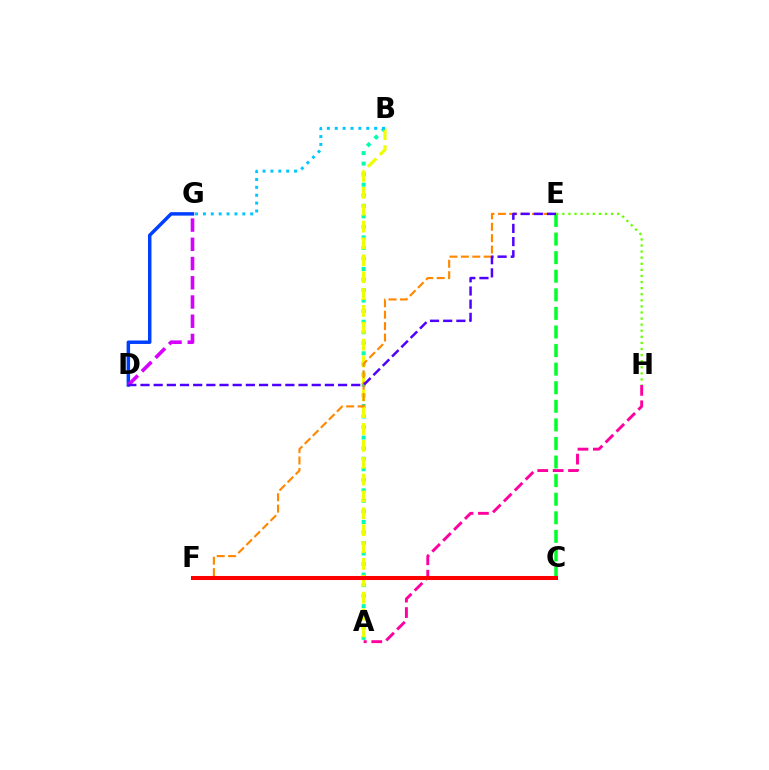{('A', 'B'): [{'color': '#00ffaf', 'line_style': 'dotted', 'thickness': 2.86}, {'color': '#eeff00', 'line_style': 'dashed', 'thickness': 2.29}], ('E', 'F'): [{'color': '#ff8800', 'line_style': 'dashed', 'thickness': 1.55}], ('C', 'E'): [{'color': '#00ff27', 'line_style': 'dashed', 'thickness': 2.52}], ('D', 'G'): [{'color': '#003fff', 'line_style': 'solid', 'thickness': 2.5}, {'color': '#d600ff', 'line_style': 'dashed', 'thickness': 2.61}], ('A', 'H'): [{'color': '#ff00a0', 'line_style': 'dashed', 'thickness': 2.09}], ('C', 'F'): [{'color': '#ff0000', 'line_style': 'solid', 'thickness': 2.91}], ('D', 'E'): [{'color': '#4f00ff', 'line_style': 'dashed', 'thickness': 1.79}], ('E', 'H'): [{'color': '#66ff00', 'line_style': 'dotted', 'thickness': 1.65}], ('B', 'G'): [{'color': '#00c7ff', 'line_style': 'dotted', 'thickness': 2.14}]}